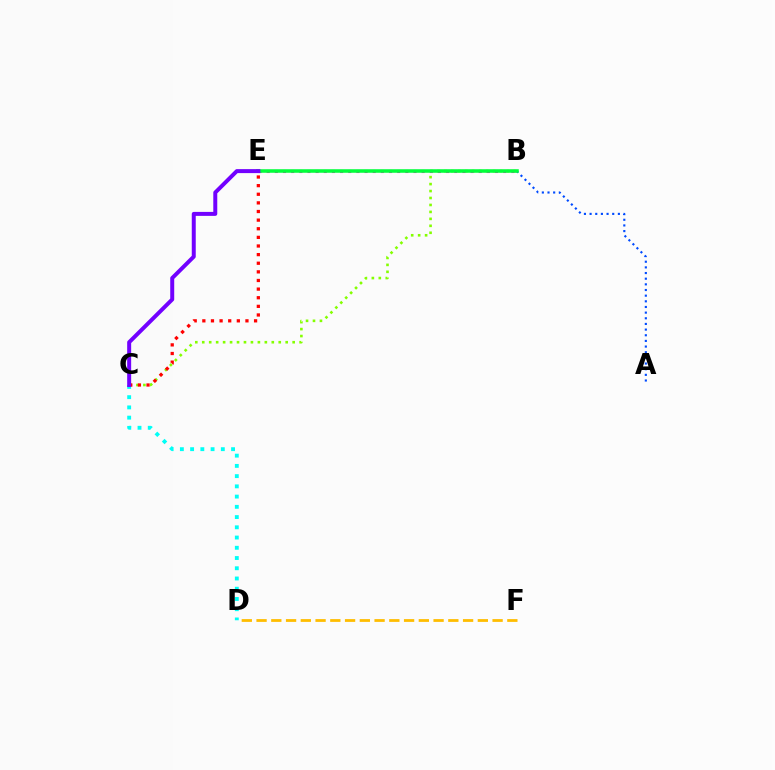{('D', 'F'): [{'color': '#ffbd00', 'line_style': 'dashed', 'thickness': 2.0}], ('C', 'D'): [{'color': '#00fff6', 'line_style': 'dotted', 'thickness': 2.78}], ('B', 'C'): [{'color': '#84ff00', 'line_style': 'dotted', 'thickness': 1.89}], ('A', 'B'): [{'color': '#004bff', 'line_style': 'dotted', 'thickness': 1.54}], ('B', 'E'): [{'color': '#ff00cf', 'line_style': 'dotted', 'thickness': 2.22}, {'color': '#00ff39', 'line_style': 'solid', 'thickness': 2.55}], ('C', 'E'): [{'color': '#ff0000', 'line_style': 'dotted', 'thickness': 2.34}, {'color': '#7200ff', 'line_style': 'solid', 'thickness': 2.87}]}